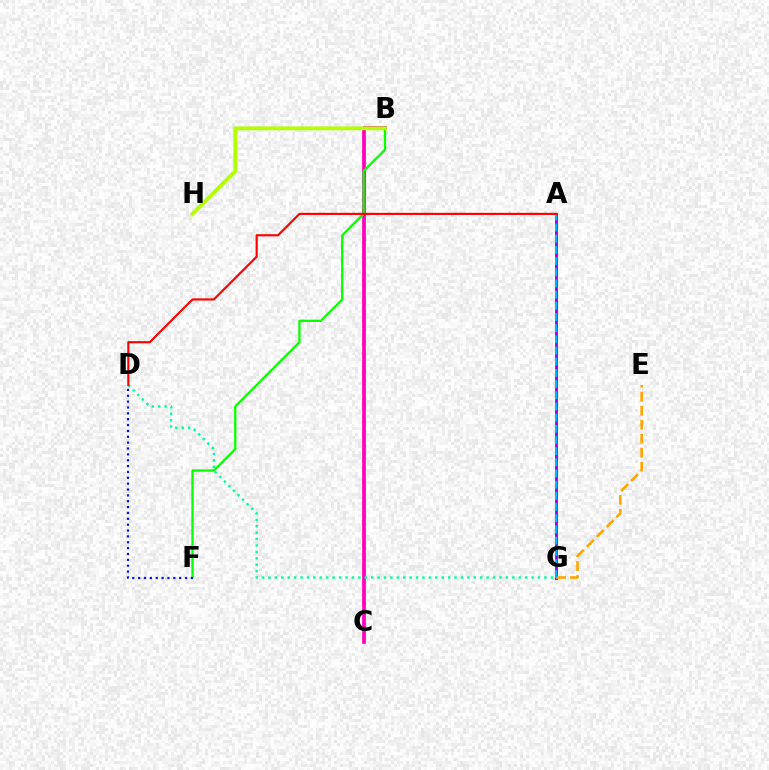{('B', 'C'): [{'color': '#ff00bd', 'line_style': 'solid', 'thickness': 2.67}], ('B', 'F'): [{'color': '#08ff00', 'line_style': 'solid', 'thickness': 1.66}], ('A', 'G'): [{'color': '#9b00ff', 'line_style': 'solid', 'thickness': 2.07}, {'color': '#00b5ff', 'line_style': 'dashed', 'thickness': 1.52}], ('B', 'H'): [{'color': '#b3ff00', 'line_style': 'solid', 'thickness': 2.75}], ('D', 'F'): [{'color': '#0010ff', 'line_style': 'dotted', 'thickness': 1.59}], ('D', 'G'): [{'color': '#00ff9d', 'line_style': 'dotted', 'thickness': 1.74}], ('E', 'G'): [{'color': '#ffa500', 'line_style': 'dashed', 'thickness': 1.9}], ('A', 'D'): [{'color': '#ff0000', 'line_style': 'solid', 'thickness': 1.55}]}